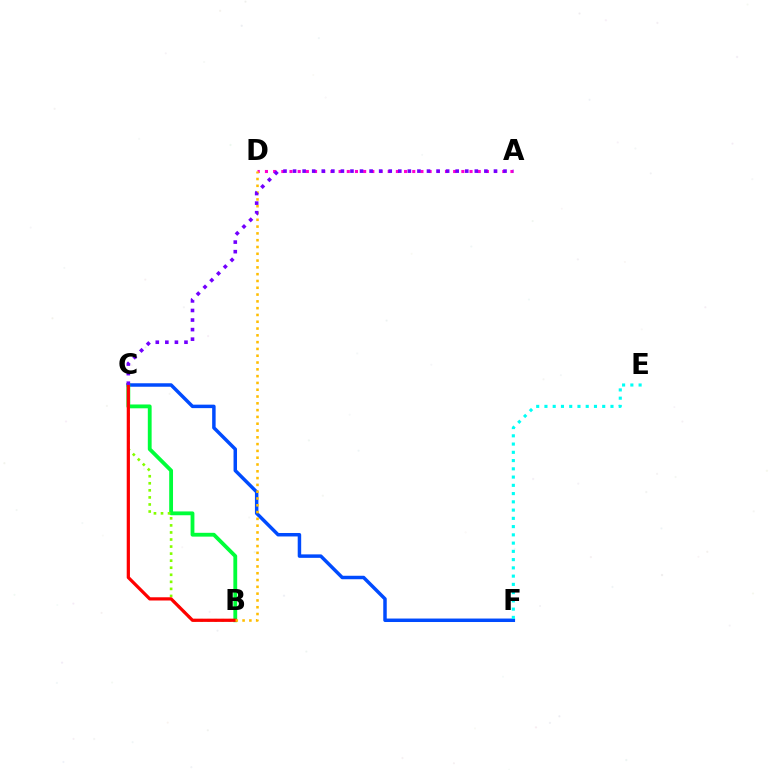{('A', 'D'): [{'color': '#ff00cf', 'line_style': 'dotted', 'thickness': 2.22}], ('C', 'F'): [{'color': '#004bff', 'line_style': 'solid', 'thickness': 2.5}], ('E', 'F'): [{'color': '#00fff6', 'line_style': 'dotted', 'thickness': 2.24}], ('B', 'C'): [{'color': '#00ff39', 'line_style': 'solid', 'thickness': 2.75}, {'color': '#84ff00', 'line_style': 'dotted', 'thickness': 1.92}, {'color': '#ff0000', 'line_style': 'solid', 'thickness': 2.32}], ('B', 'D'): [{'color': '#ffbd00', 'line_style': 'dotted', 'thickness': 1.85}], ('A', 'C'): [{'color': '#7200ff', 'line_style': 'dotted', 'thickness': 2.6}]}